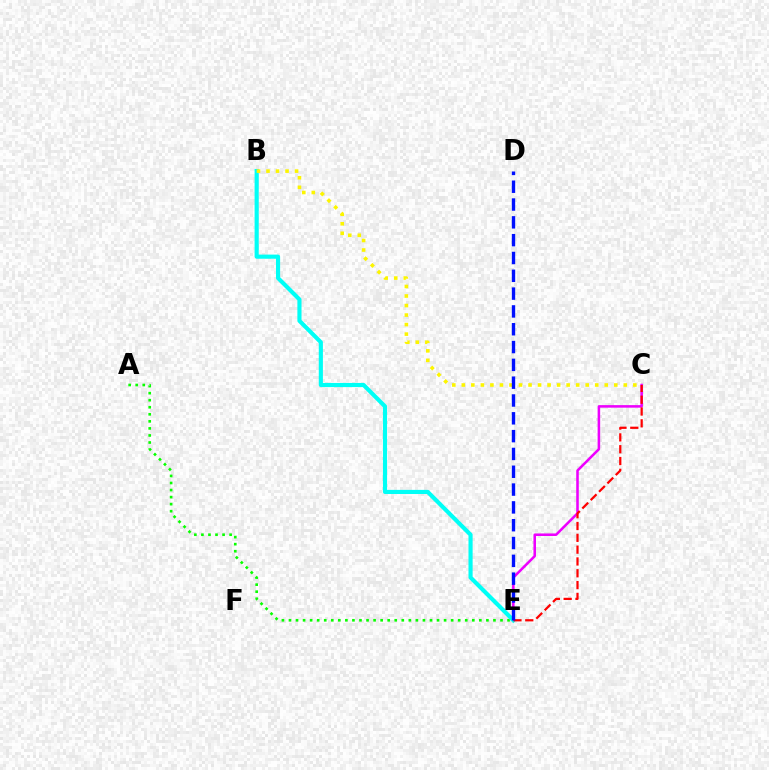{('C', 'E'): [{'color': '#ee00ff', 'line_style': 'solid', 'thickness': 1.83}, {'color': '#ff0000', 'line_style': 'dashed', 'thickness': 1.61}], ('A', 'E'): [{'color': '#08ff00', 'line_style': 'dotted', 'thickness': 1.92}], ('B', 'E'): [{'color': '#00fff6', 'line_style': 'solid', 'thickness': 2.98}], ('B', 'C'): [{'color': '#fcf500', 'line_style': 'dotted', 'thickness': 2.59}], ('D', 'E'): [{'color': '#0010ff', 'line_style': 'dashed', 'thickness': 2.42}]}